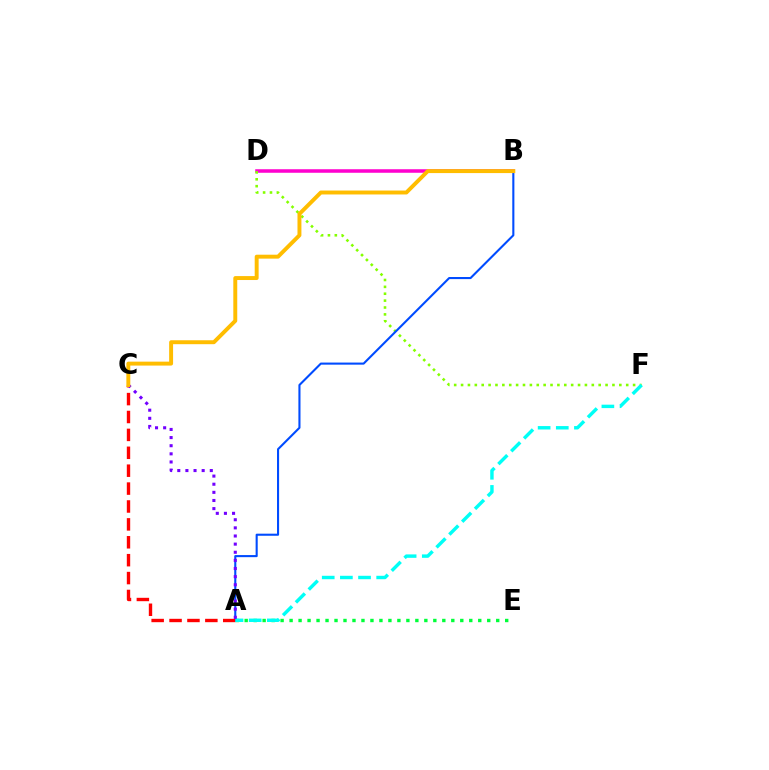{('B', 'D'): [{'color': '#ff00cf', 'line_style': 'solid', 'thickness': 2.54}], ('A', 'E'): [{'color': '#00ff39', 'line_style': 'dotted', 'thickness': 2.44}], ('D', 'F'): [{'color': '#84ff00', 'line_style': 'dotted', 'thickness': 1.87}], ('A', 'B'): [{'color': '#004bff', 'line_style': 'solid', 'thickness': 1.51}], ('A', 'C'): [{'color': '#ff0000', 'line_style': 'dashed', 'thickness': 2.43}, {'color': '#7200ff', 'line_style': 'dotted', 'thickness': 2.21}], ('A', 'F'): [{'color': '#00fff6', 'line_style': 'dashed', 'thickness': 2.47}], ('B', 'C'): [{'color': '#ffbd00', 'line_style': 'solid', 'thickness': 2.83}]}